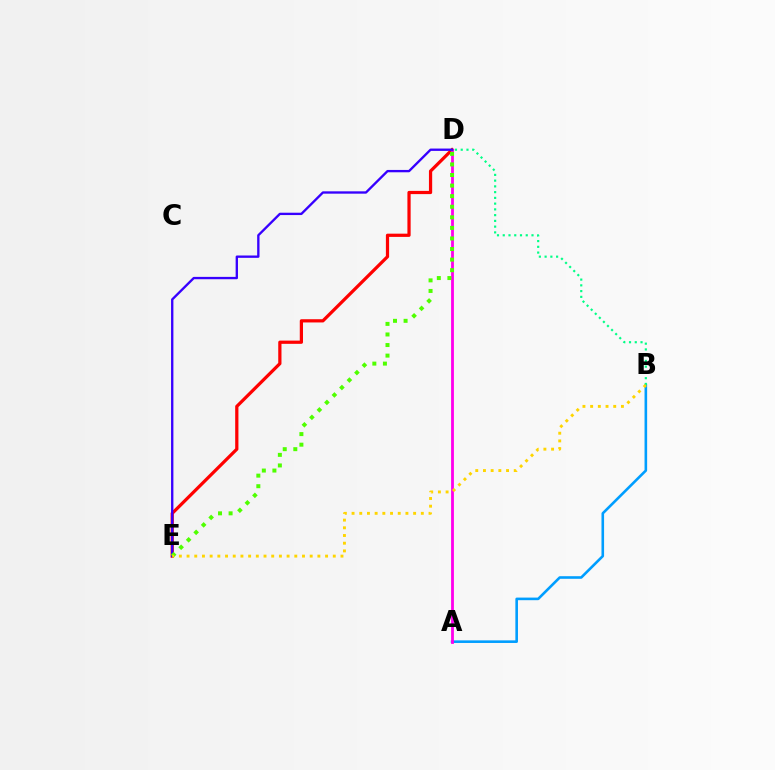{('A', 'B'): [{'color': '#009eff', 'line_style': 'solid', 'thickness': 1.87}], ('D', 'E'): [{'color': '#ff0000', 'line_style': 'solid', 'thickness': 2.33}, {'color': '#3700ff', 'line_style': 'solid', 'thickness': 1.69}, {'color': '#4fff00', 'line_style': 'dotted', 'thickness': 2.87}], ('A', 'D'): [{'color': '#ff00ed', 'line_style': 'solid', 'thickness': 2.03}], ('B', 'D'): [{'color': '#00ff86', 'line_style': 'dotted', 'thickness': 1.56}], ('B', 'E'): [{'color': '#ffd500', 'line_style': 'dotted', 'thickness': 2.09}]}